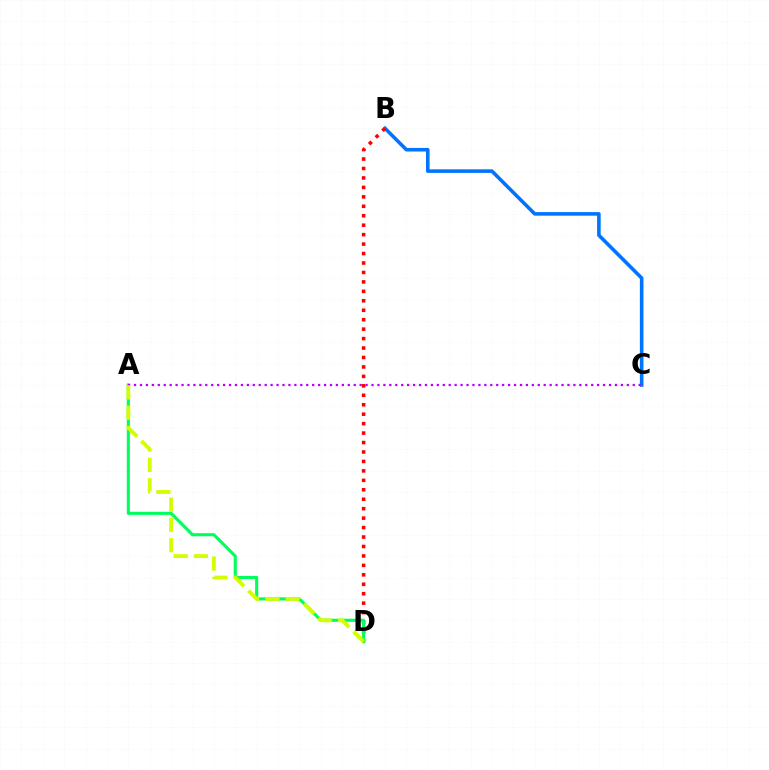{('B', 'C'): [{'color': '#0074ff', 'line_style': 'solid', 'thickness': 2.58}], ('B', 'D'): [{'color': '#ff0000', 'line_style': 'dotted', 'thickness': 2.57}], ('A', 'D'): [{'color': '#00ff5c', 'line_style': 'solid', 'thickness': 2.24}, {'color': '#d1ff00', 'line_style': 'dashed', 'thickness': 2.76}], ('A', 'C'): [{'color': '#b900ff', 'line_style': 'dotted', 'thickness': 1.61}]}